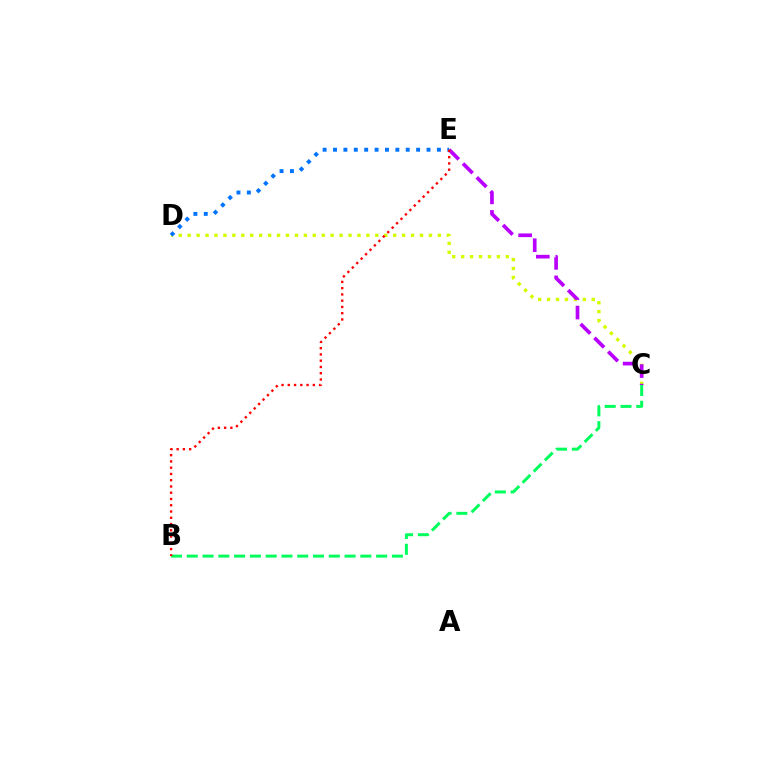{('C', 'D'): [{'color': '#d1ff00', 'line_style': 'dotted', 'thickness': 2.43}], ('C', 'E'): [{'color': '#b900ff', 'line_style': 'dashed', 'thickness': 2.65}], ('B', 'C'): [{'color': '#00ff5c', 'line_style': 'dashed', 'thickness': 2.14}], ('D', 'E'): [{'color': '#0074ff', 'line_style': 'dotted', 'thickness': 2.82}], ('B', 'E'): [{'color': '#ff0000', 'line_style': 'dotted', 'thickness': 1.7}]}